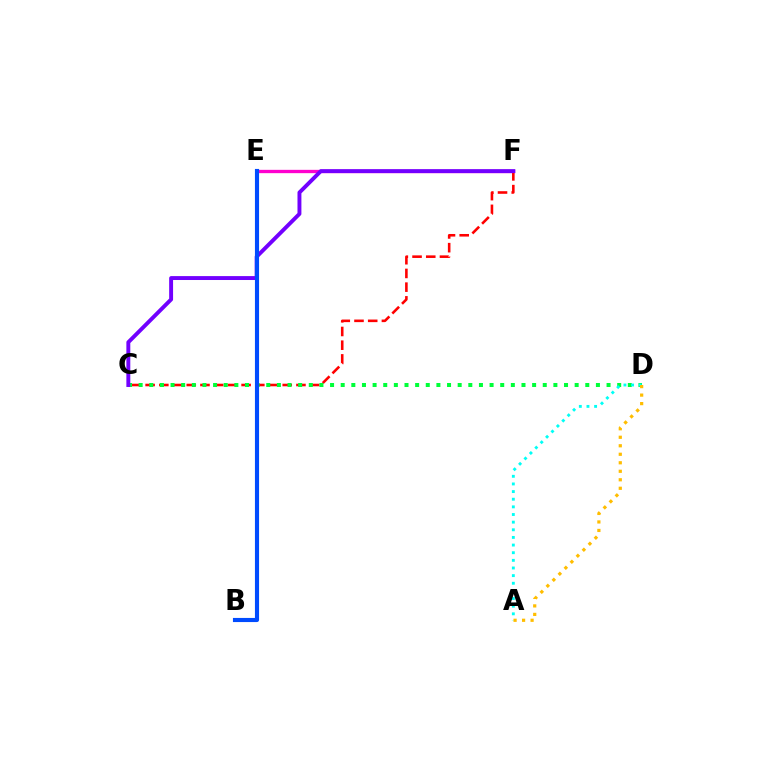{('B', 'E'): [{'color': '#84ff00', 'line_style': 'dashed', 'thickness': 1.55}, {'color': '#004bff', 'line_style': 'solid', 'thickness': 2.97}], ('E', 'F'): [{'color': '#ff00cf', 'line_style': 'solid', 'thickness': 2.39}], ('C', 'F'): [{'color': '#ff0000', 'line_style': 'dashed', 'thickness': 1.86}, {'color': '#7200ff', 'line_style': 'solid', 'thickness': 2.82}], ('C', 'D'): [{'color': '#00ff39', 'line_style': 'dotted', 'thickness': 2.89}], ('A', 'D'): [{'color': '#00fff6', 'line_style': 'dotted', 'thickness': 2.08}, {'color': '#ffbd00', 'line_style': 'dotted', 'thickness': 2.31}]}